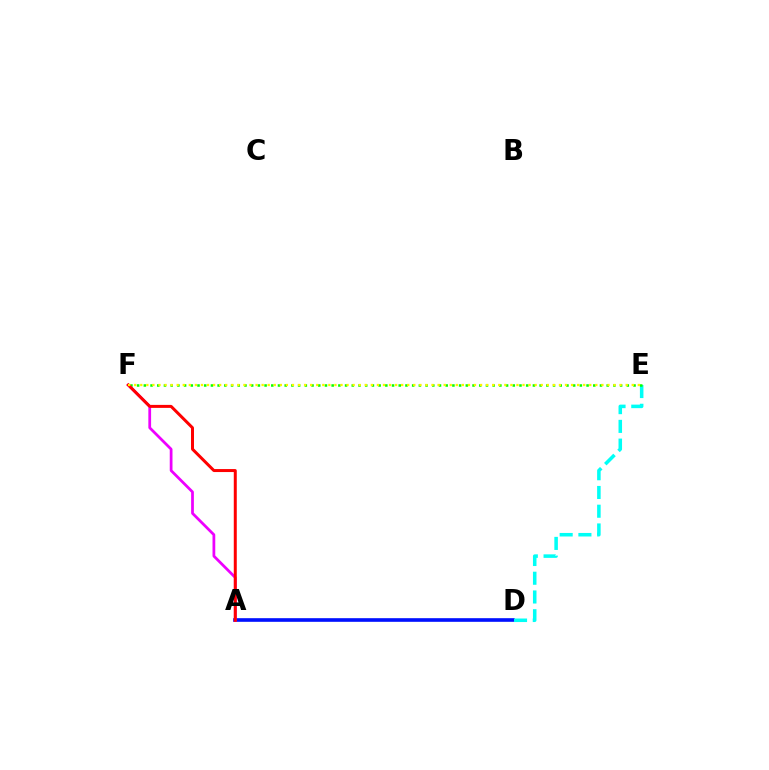{('A', 'D'): [{'color': '#0010ff', 'line_style': 'solid', 'thickness': 2.62}], ('D', 'E'): [{'color': '#00fff6', 'line_style': 'dashed', 'thickness': 2.55}], ('E', 'F'): [{'color': '#08ff00', 'line_style': 'dotted', 'thickness': 1.82}, {'color': '#fcf500', 'line_style': 'dotted', 'thickness': 1.65}], ('A', 'F'): [{'color': '#ee00ff', 'line_style': 'solid', 'thickness': 1.98}, {'color': '#ff0000', 'line_style': 'solid', 'thickness': 2.15}]}